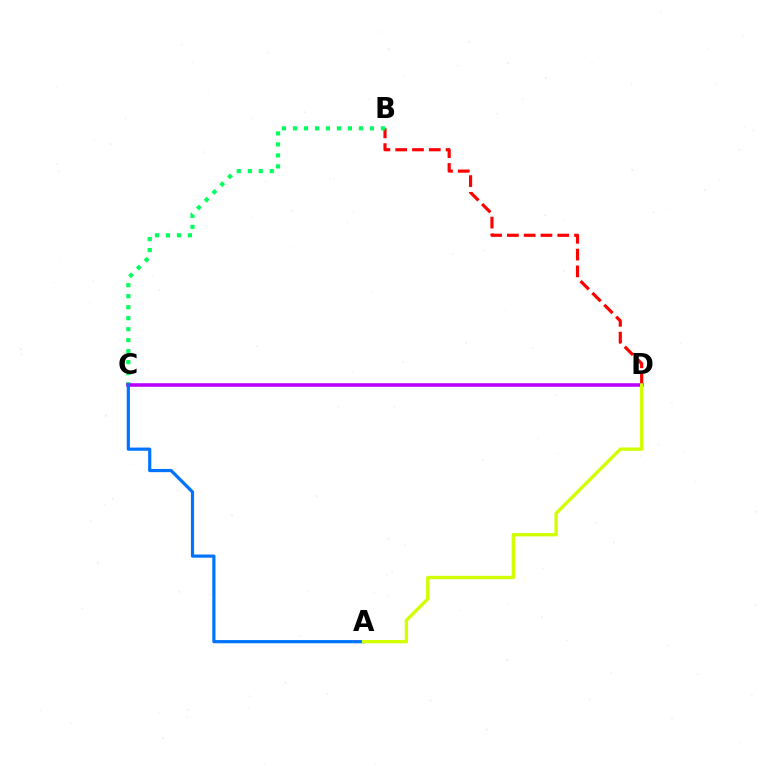{('B', 'D'): [{'color': '#ff0000', 'line_style': 'dashed', 'thickness': 2.28}], ('B', 'C'): [{'color': '#00ff5c', 'line_style': 'dotted', 'thickness': 2.99}], ('C', 'D'): [{'color': '#b900ff', 'line_style': 'solid', 'thickness': 2.57}], ('A', 'C'): [{'color': '#0074ff', 'line_style': 'solid', 'thickness': 2.29}], ('A', 'D'): [{'color': '#d1ff00', 'line_style': 'solid', 'thickness': 2.41}]}